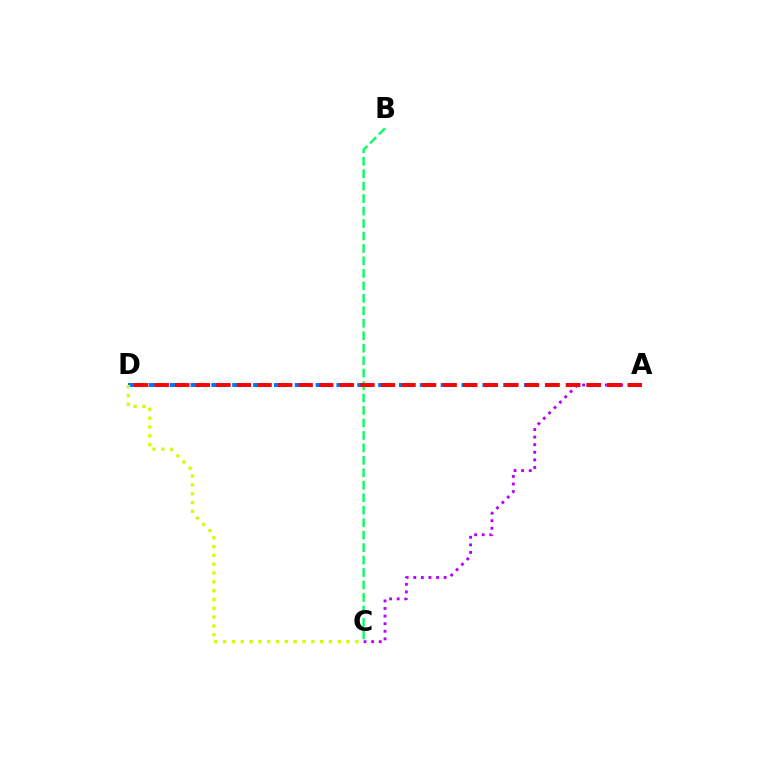{('A', 'D'): [{'color': '#0074ff', 'line_style': 'dashed', 'thickness': 2.83}, {'color': '#ff0000', 'line_style': 'dashed', 'thickness': 2.79}], ('A', 'C'): [{'color': '#b900ff', 'line_style': 'dotted', 'thickness': 2.06}], ('C', 'D'): [{'color': '#d1ff00', 'line_style': 'dotted', 'thickness': 2.4}], ('B', 'C'): [{'color': '#00ff5c', 'line_style': 'dashed', 'thickness': 1.69}]}